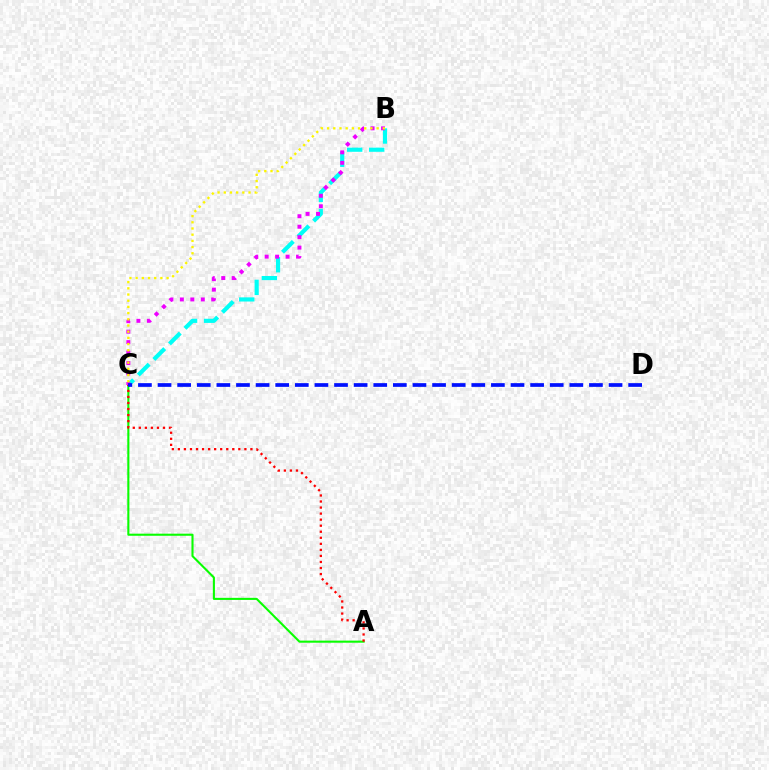{('A', 'C'): [{'color': '#08ff00', 'line_style': 'solid', 'thickness': 1.51}, {'color': '#ff0000', 'line_style': 'dotted', 'thickness': 1.64}], ('B', 'C'): [{'color': '#00fff6', 'line_style': 'dashed', 'thickness': 2.99}, {'color': '#ee00ff', 'line_style': 'dotted', 'thickness': 2.84}, {'color': '#fcf500', 'line_style': 'dotted', 'thickness': 1.68}], ('C', 'D'): [{'color': '#0010ff', 'line_style': 'dashed', 'thickness': 2.66}]}